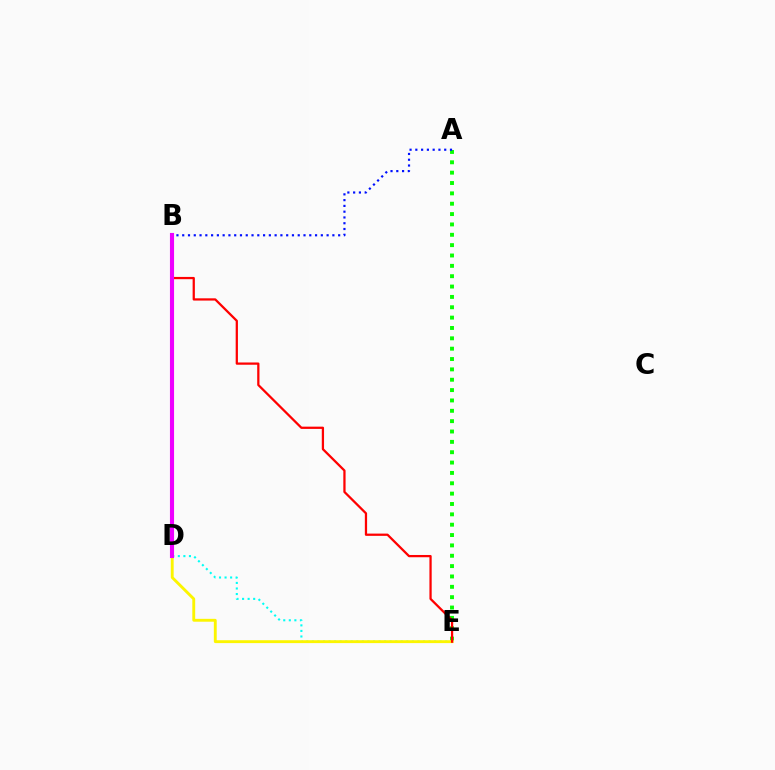{('D', 'E'): [{'color': '#00fff6', 'line_style': 'dotted', 'thickness': 1.51}, {'color': '#fcf500', 'line_style': 'solid', 'thickness': 2.07}], ('A', 'E'): [{'color': '#08ff00', 'line_style': 'dotted', 'thickness': 2.81}], ('B', 'E'): [{'color': '#ff0000', 'line_style': 'solid', 'thickness': 1.63}], ('A', 'B'): [{'color': '#0010ff', 'line_style': 'dotted', 'thickness': 1.57}], ('B', 'D'): [{'color': '#ee00ff', 'line_style': 'solid', 'thickness': 2.96}]}